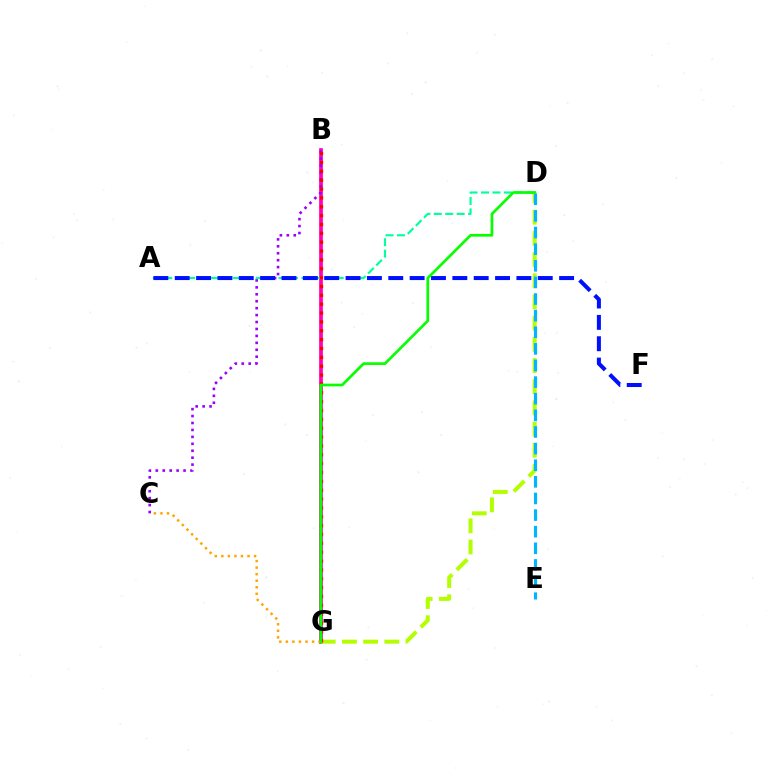{('B', 'G'): [{'color': '#ff00bd', 'line_style': 'solid', 'thickness': 2.67}, {'color': '#ff0000', 'line_style': 'dotted', 'thickness': 2.41}], ('D', 'G'): [{'color': '#b3ff00', 'line_style': 'dashed', 'thickness': 2.88}, {'color': '#08ff00', 'line_style': 'solid', 'thickness': 1.94}], ('B', 'C'): [{'color': '#9b00ff', 'line_style': 'dotted', 'thickness': 1.88}], ('A', 'D'): [{'color': '#00ff9d', 'line_style': 'dashed', 'thickness': 1.55}], ('A', 'F'): [{'color': '#0010ff', 'line_style': 'dashed', 'thickness': 2.9}], ('D', 'E'): [{'color': '#00b5ff', 'line_style': 'dashed', 'thickness': 2.26}], ('C', 'G'): [{'color': '#ffa500', 'line_style': 'dotted', 'thickness': 1.78}]}